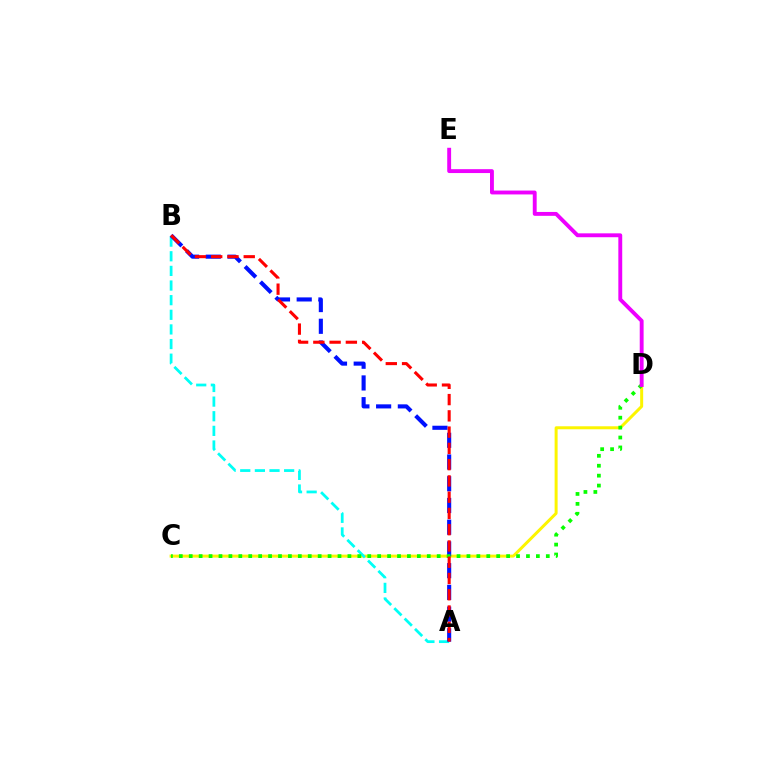{('C', 'D'): [{'color': '#fcf500', 'line_style': 'solid', 'thickness': 2.15}, {'color': '#08ff00', 'line_style': 'dotted', 'thickness': 2.69}], ('A', 'B'): [{'color': '#00fff6', 'line_style': 'dashed', 'thickness': 1.99}, {'color': '#0010ff', 'line_style': 'dashed', 'thickness': 2.95}, {'color': '#ff0000', 'line_style': 'dashed', 'thickness': 2.21}], ('D', 'E'): [{'color': '#ee00ff', 'line_style': 'solid', 'thickness': 2.79}]}